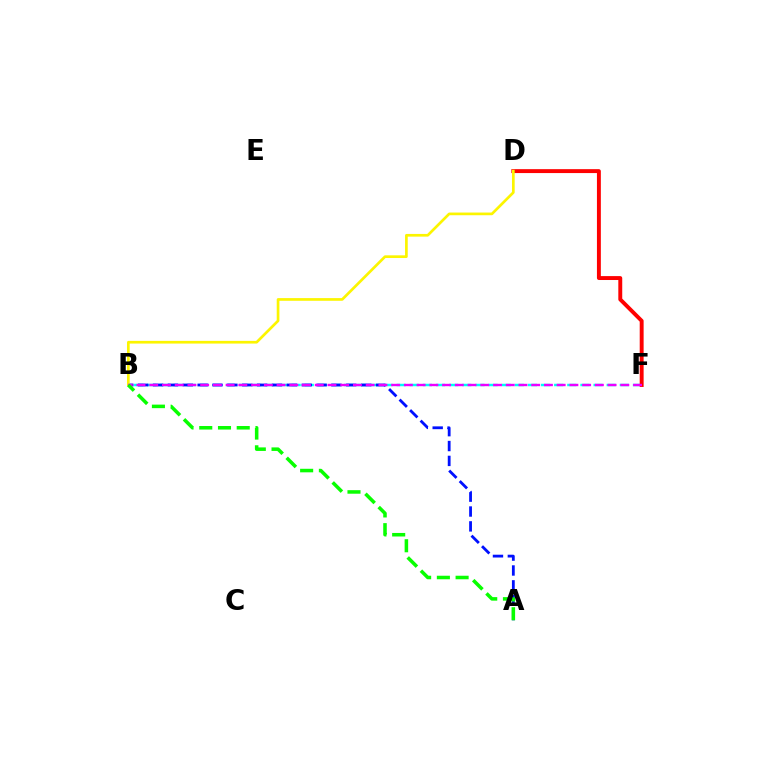{('B', 'F'): [{'color': '#00fff6', 'line_style': 'dashed', 'thickness': 1.78}, {'color': '#ee00ff', 'line_style': 'dashed', 'thickness': 1.73}], ('D', 'F'): [{'color': '#ff0000', 'line_style': 'solid', 'thickness': 2.82}], ('A', 'B'): [{'color': '#0010ff', 'line_style': 'dashed', 'thickness': 2.02}, {'color': '#08ff00', 'line_style': 'dashed', 'thickness': 2.55}], ('B', 'D'): [{'color': '#fcf500', 'line_style': 'solid', 'thickness': 1.93}]}